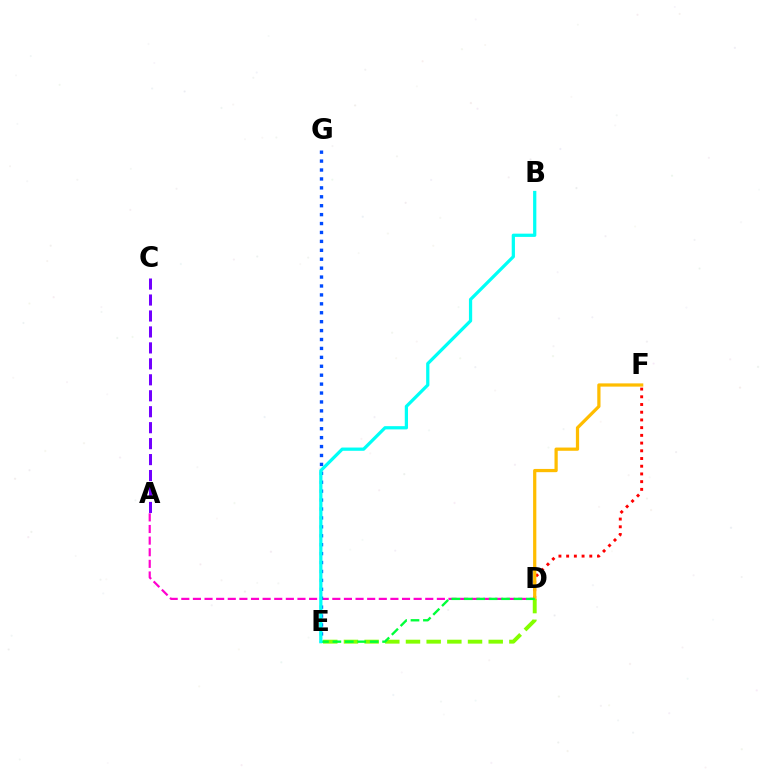{('A', 'D'): [{'color': '#ff00cf', 'line_style': 'dashed', 'thickness': 1.58}], ('E', 'G'): [{'color': '#004bff', 'line_style': 'dotted', 'thickness': 2.42}], ('D', 'F'): [{'color': '#ff0000', 'line_style': 'dotted', 'thickness': 2.1}, {'color': '#ffbd00', 'line_style': 'solid', 'thickness': 2.33}], ('A', 'C'): [{'color': '#7200ff', 'line_style': 'dashed', 'thickness': 2.17}], ('D', 'E'): [{'color': '#84ff00', 'line_style': 'dashed', 'thickness': 2.81}, {'color': '#00ff39', 'line_style': 'dashed', 'thickness': 1.69}], ('B', 'E'): [{'color': '#00fff6', 'line_style': 'solid', 'thickness': 2.33}]}